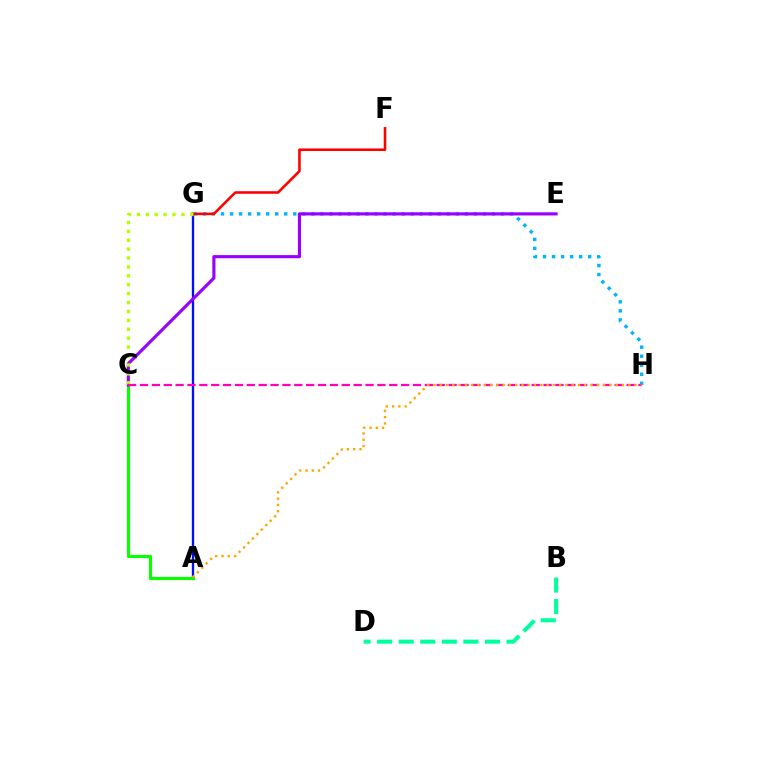{('B', 'D'): [{'color': '#00ff9d', 'line_style': 'dashed', 'thickness': 2.93}], ('A', 'G'): [{'color': '#0010ff', 'line_style': 'solid', 'thickness': 1.67}], ('A', 'C'): [{'color': '#08ff00', 'line_style': 'solid', 'thickness': 2.25}], ('G', 'H'): [{'color': '#00b5ff', 'line_style': 'dotted', 'thickness': 2.45}], ('F', 'G'): [{'color': '#ff0000', 'line_style': 'solid', 'thickness': 1.86}], ('C', 'E'): [{'color': '#9b00ff', 'line_style': 'solid', 'thickness': 2.25}], ('C', 'G'): [{'color': '#b3ff00', 'line_style': 'dotted', 'thickness': 2.42}], ('C', 'H'): [{'color': '#ff00bd', 'line_style': 'dashed', 'thickness': 1.61}], ('A', 'H'): [{'color': '#ffa500', 'line_style': 'dotted', 'thickness': 1.71}]}